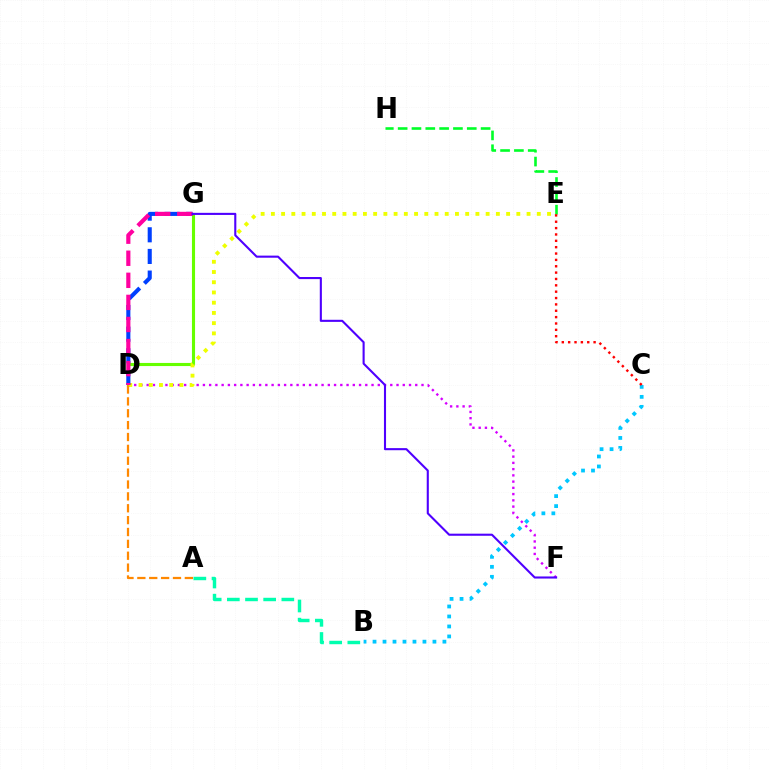{('D', 'G'): [{'color': '#66ff00', 'line_style': 'solid', 'thickness': 2.24}, {'color': '#003fff', 'line_style': 'dashed', 'thickness': 2.94}, {'color': '#ff00a0', 'line_style': 'dashed', 'thickness': 3.0}], ('D', 'F'): [{'color': '#d600ff', 'line_style': 'dotted', 'thickness': 1.7}], ('D', 'E'): [{'color': '#eeff00', 'line_style': 'dotted', 'thickness': 2.78}], ('E', 'H'): [{'color': '#00ff27', 'line_style': 'dashed', 'thickness': 1.88}], ('A', 'D'): [{'color': '#ff8800', 'line_style': 'dashed', 'thickness': 1.61}], ('F', 'G'): [{'color': '#4f00ff', 'line_style': 'solid', 'thickness': 1.51}], ('B', 'C'): [{'color': '#00c7ff', 'line_style': 'dotted', 'thickness': 2.71}], ('A', 'B'): [{'color': '#00ffaf', 'line_style': 'dashed', 'thickness': 2.47}], ('C', 'E'): [{'color': '#ff0000', 'line_style': 'dotted', 'thickness': 1.73}]}